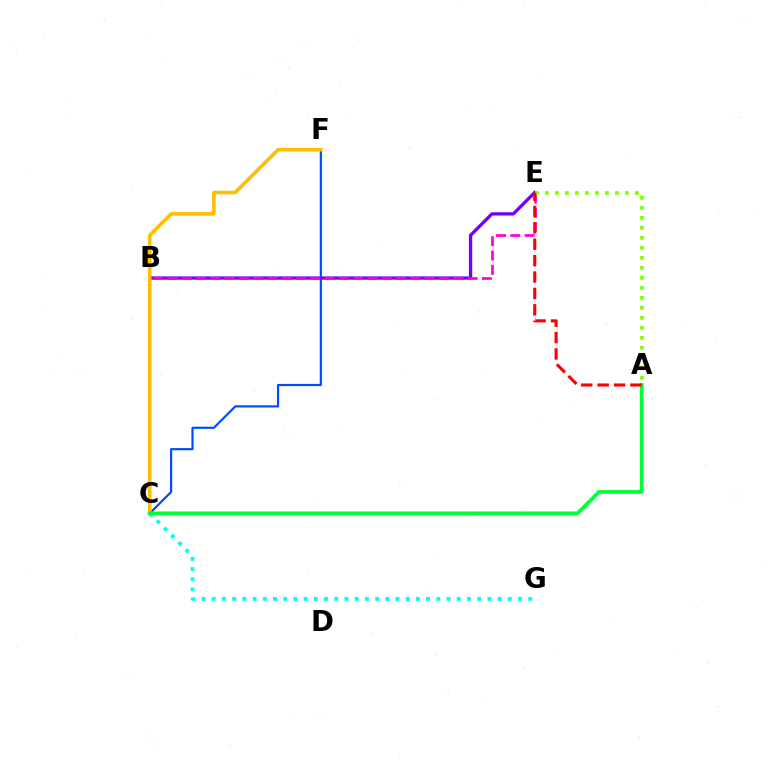{('C', 'F'): [{'color': '#004bff', 'line_style': 'solid', 'thickness': 1.57}, {'color': '#ffbd00', 'line_style': 'solid', 'thickness': 2.58}], ('B', 'E'): [{'color': '#7200ff', 'line_style': 'solid', 'thickness': 2.37}, {'color': '#ff00cf', 'line_style': 'dashed', 'thickness': 1.94}], ('C', 'G'): [{'color': '#00fff6', 'line_style': 'dotted', 'thickness': 2.77}], ('A', 'C'): [{'color': '#00ff39', 'line_style': 'solid', 'thickness': 2.68}], ('A', 'E'): [{'color': '#84ff00', 'line_style': 'dotted', 'thickness': 2.72}, {'color': '#ff0000', 'line_style': 'dashed', 'thickness': 2.23}]}